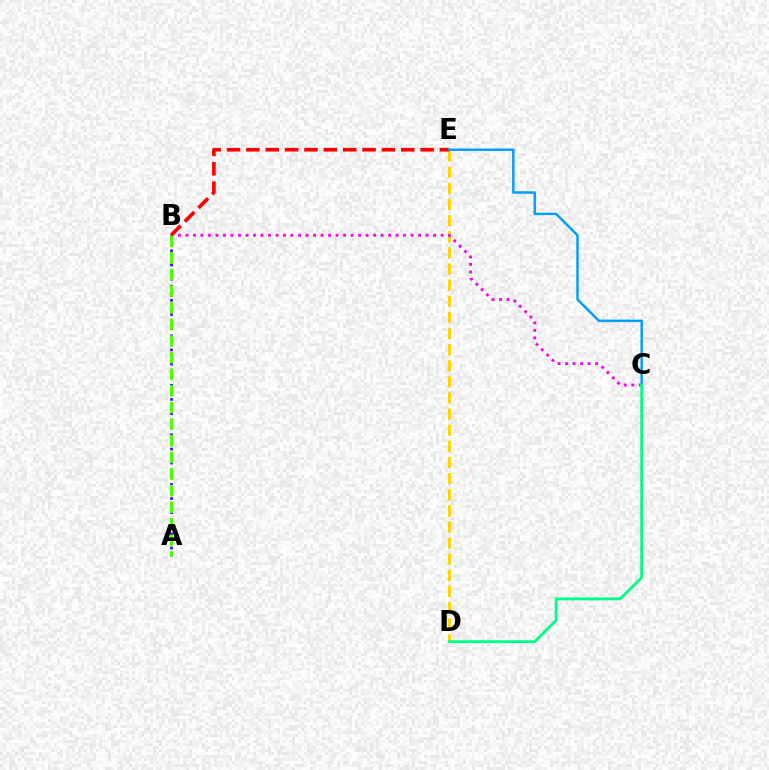{('D', 'E'): [{'color': '#ffd500', 'line_style': 'dashed', 'thickness': 2.19}], ('A', 'B'): [{'color': '#3700ff', 'line_style': 'dotted', 'thickness': 1.92}, {'color': '#4fff00', 'line_style': 'dashed', 'thickness': 2.26}], ('B', 'C'): [{'color': '#ff00ed', 'line_style': 'dotted', 'thickness': 2.04}], ('B', 'E'): [{'color': '#ff0000', 'line_style': 'dashed', 'thickness': 2.63}], ('C', 'E'): [{'color': '#009eff', 'line_style': 'solid', 'thickness': 1.77}], ('C', 'D'): [{'color': '#00ff86', 'line_style': 'solid', 'thickness': 2.04}]}